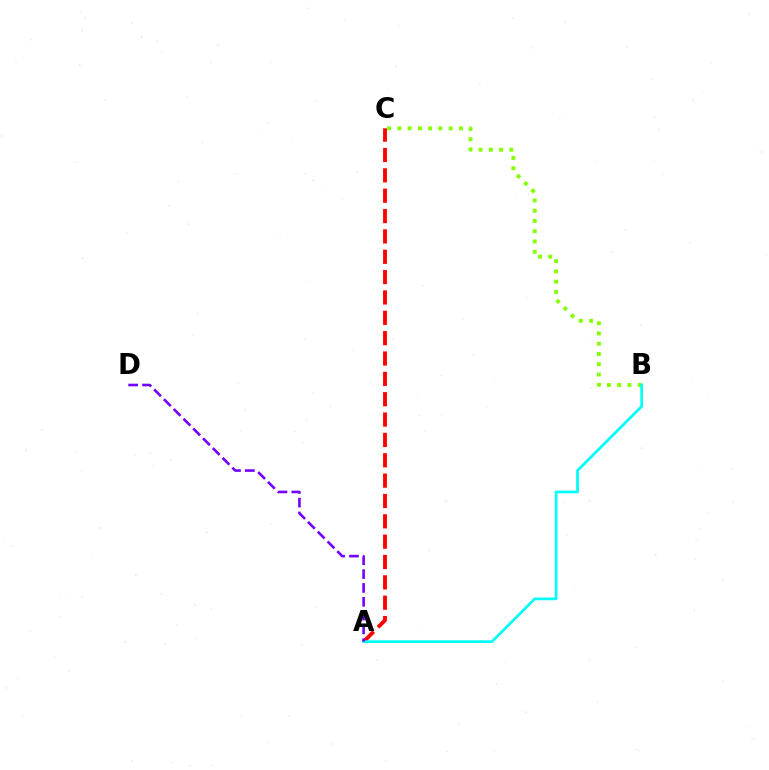{('A', 'C'): [{'color': '#ff0000', 'line_style': 'dashed', 'thickness': 2.76}], ('B', 'C'): [{'color': '#84ff00', 'line_style': 'dotted', 'thickness': 2.79}], ('A', 'B'): [{'color': '#00fff6', 'line_style': 'solid', 'thickness': 1.96}], ('A', 'D'): [{'color': '#7200ff', 'line_style': 'dashed', 'thickness': 1.88}]}